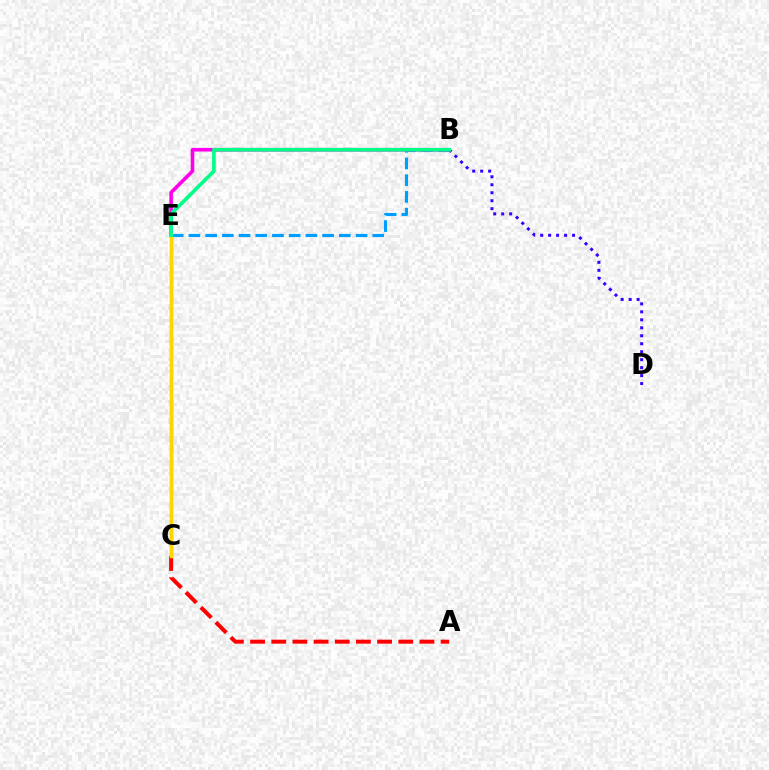{('B', 'E'): [{'color': '#009eff', 'line_style': 'dashed', 'thickness': 2.27}, {'color': '#ff00ed', 'line_style': 'solid', 'thickness': 2.59}, {'color': '#00ff86', 'line_style': 'solid', 'thickness': 2.62}], ('B', 'D'): [{'color': '#3700ff', 'line_style': 'dotted', 'thickness': 2.17}], ('A', 'C'): [{'color': '#ff0000', 'line_style': 'dashed', 'thickness': 2.88}], ('C', 'E'): [{'color': '#4fff00', 'line_style': 'solid', 'thickness': 2.44}, {'color': '#ffd500', 'line_style': 'solid', 'thickness': 2.32}]}